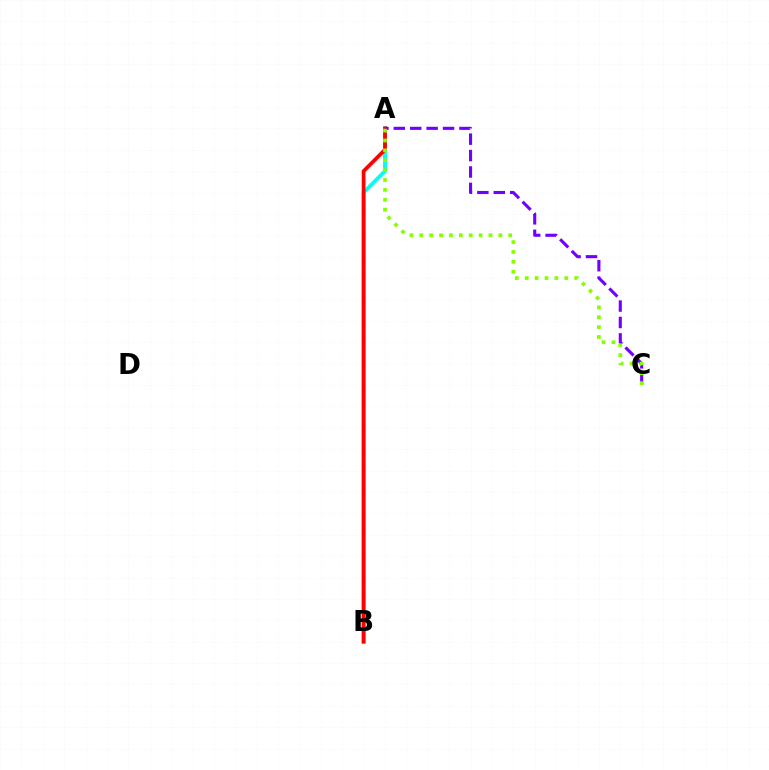{('A', 'B'): [{'color': '#00fff6', 'line_style': 'solid', 'thickness': 2.83}, {'color': '#ff0000', 'line_style': 'solid', 'thickness': 2.7}], ('A', 'C'): [{'color': '#7200ff', 'line_style': 'dashed', 'thickness': 2.23}, {'color': '#84ff00', 'line_style': 'dotted', 'thickness': 2.68}]}